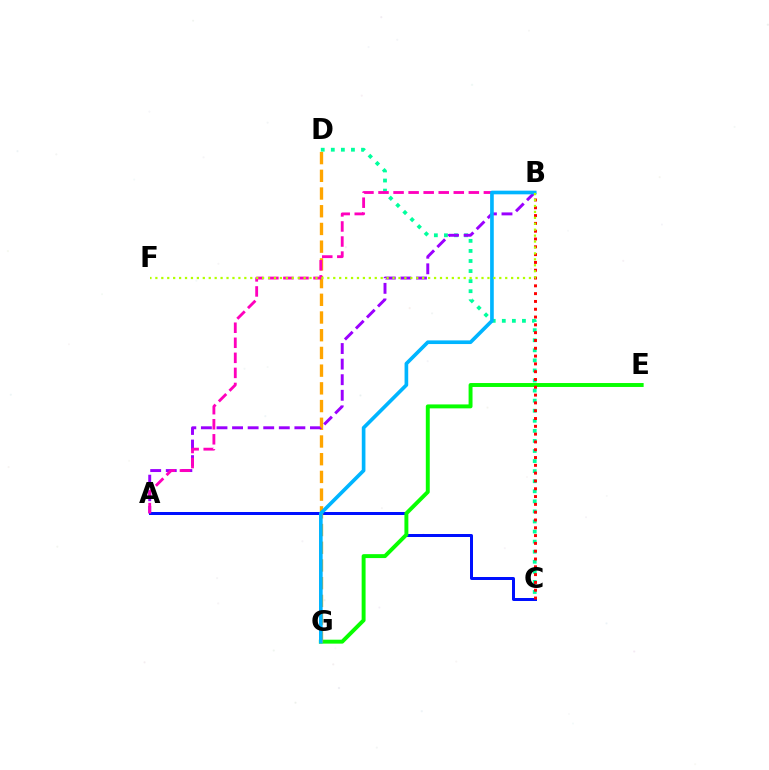{('A', 'C'): [{'color': '#0010ff', 'line_style': 'solid', 'thickness': 2.15}], ('C', 'D'): [{'color': '#00ff9d', 'line_style': 'dotted', 'thickness': 2.74}], ('E', 'G'): [{'color': '#08ff00', 'line_style': 'solid', 'thickness': 2.83}], ('D', 'G'): [{'color': '#ffa500', 'line_style': 'dashed', 'thickness': 2.41}], ('A', 'B'): [{'color': '#9b00ff', 'line_style': 'dashed', 'thickness': 2.12}, {'color': '#ff00bd', 'line_style': 'dashed', 'thickness': 2.04}], ('B', 'C'): [{'color': '#ff0000', 'line_style': 'dotted', 'thickness': 2.12}], ('B', 'G'): [{'color': '#00b5ff', 'line_style': 'solid', 'thickness': 2.63}], ('B', 'F'): [{'color': '#b3ff00', 'line_style': 'dotted', 'thickness': 1.61}]}